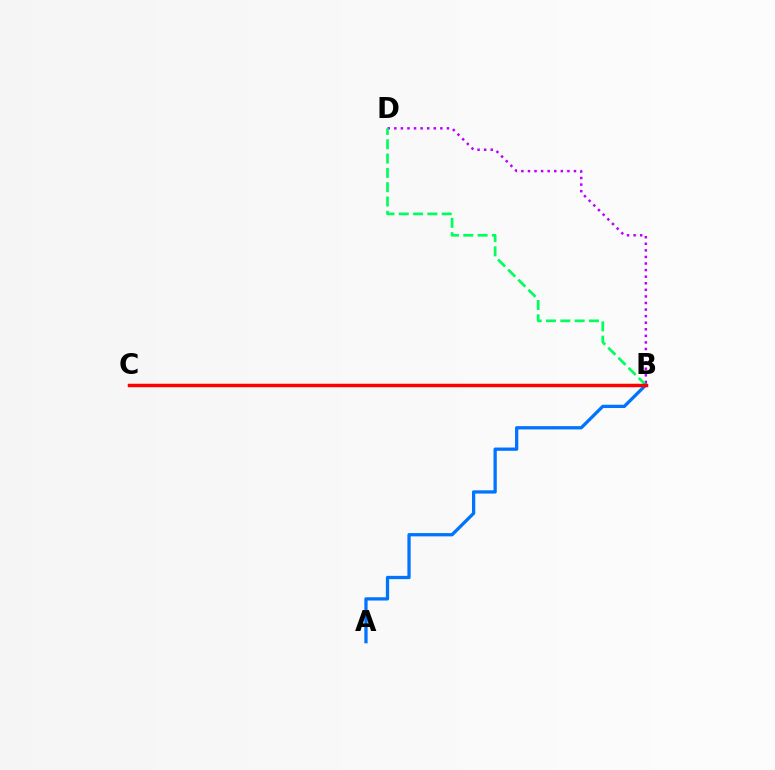{('B', 'C'): [{'color': '#d1ff00', 'line_style': 'solid', 'thickness': 1.59}, {'color': '#ff0000', 'line_style': 'solid', 'thickness': 2.48}], ('B', 'D'): [{'color': '#b900ff', 'line_style': 'dotted', 'thickness': 1.79}, {'color': '#00ff5c', 'line_style': 'dashed', 'thickness': 1.94}], ('A', 'B'): [{'color': '#0074ff', 'line_style': 'solid', 'thickness': 2.36}]}